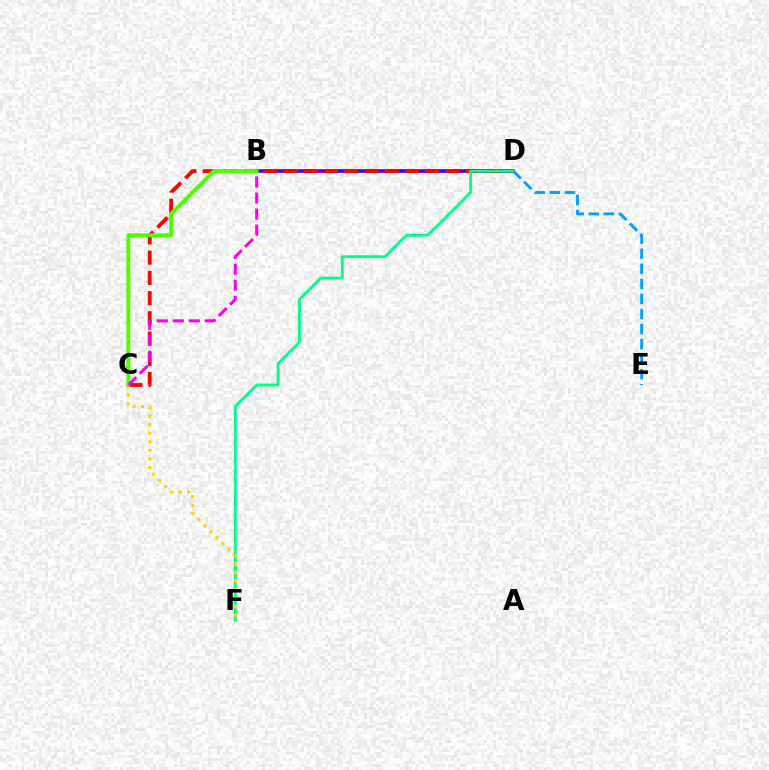{('B', 'D'): [{'color': '#3700ff', 'line_style': 'solid', 'thickness': 2.58}], ('C', 'D'): [{'color': '#ff0000', 'line_style': 'dashed', 'thickness': 2.75}], ('D', 'F'): [{'color': '#00ff86', 'line_style': 'solid', 'thickness': 2.02}], ('C', 'F'): [{'color': '#ffd500', 'line_style': 'dotted', 'thickness': 2.31}], ('D', 'E'): [{'color': '#009eff', 'line_style': 'dashed', 'thickness': 2.05}], ('B', 'C'): [{'color': '#4fff00', 'line_style': 'solid', 'thickness': 2.79}, {'color': '#ff00ed', 'line_style': 'dashed', 'thickness': 2.17}]}